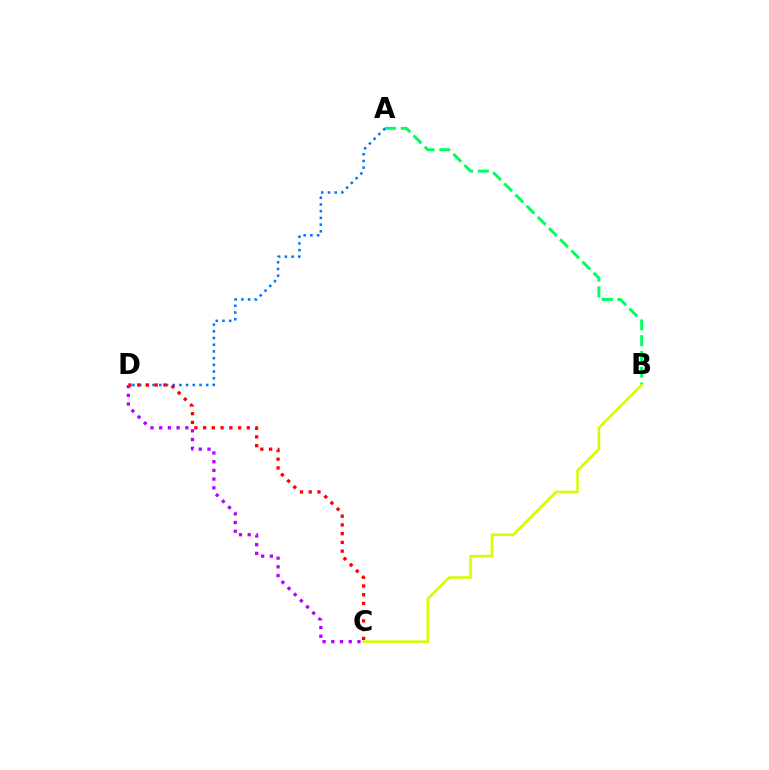{('A', 'B'): [{'color': '#00ff5c', 'line_style': 'dashed', 'thickness': 2.15}], ('B', 'C'): [{'color': '#d1ff00', 'line_style': 'solid', 'thickness': 1.84}], ('A', 'D'): [{'color': '#0074ff', 'line_style': 'dotted', 'thickness': 1.82}], ('C', 'D'): [{'color': '#b900ff', 'line_style': 'dotted', 'thickness': 2.37}, {'color': '#ff0000', 'line_style': 'dotted', 'thickness': 2.37}]}